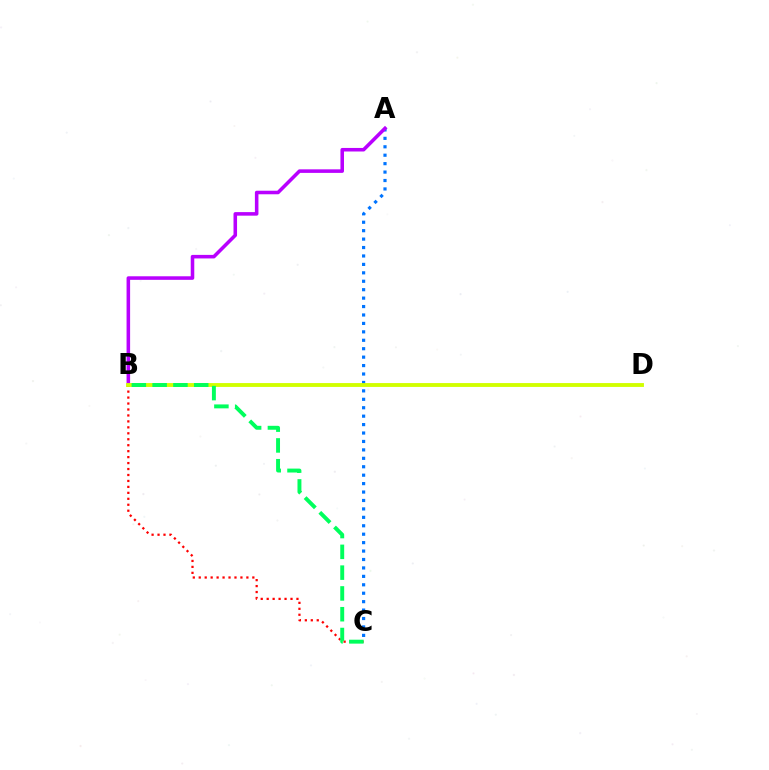{('A', 'C'): [{'color': '#0074ff', 'line_style': 'dotted', 'thickness': 2.29}], ('A', 'B'): [{'color': '#b900ff', 'line_style': 'solid', 'thickness': 2.56}], ('B', 'C'): [{'color': '#ff0000', 'line_style': 'dotted', 'thickness': 1.62}, {'color': '#00ff5c', 'line_style': 'dashed', 'thickness': 2.82}], ('B', 'D'): [{'color': '#d1ff00', 'line_style': 'solid', 'thickness': 2.78}]}